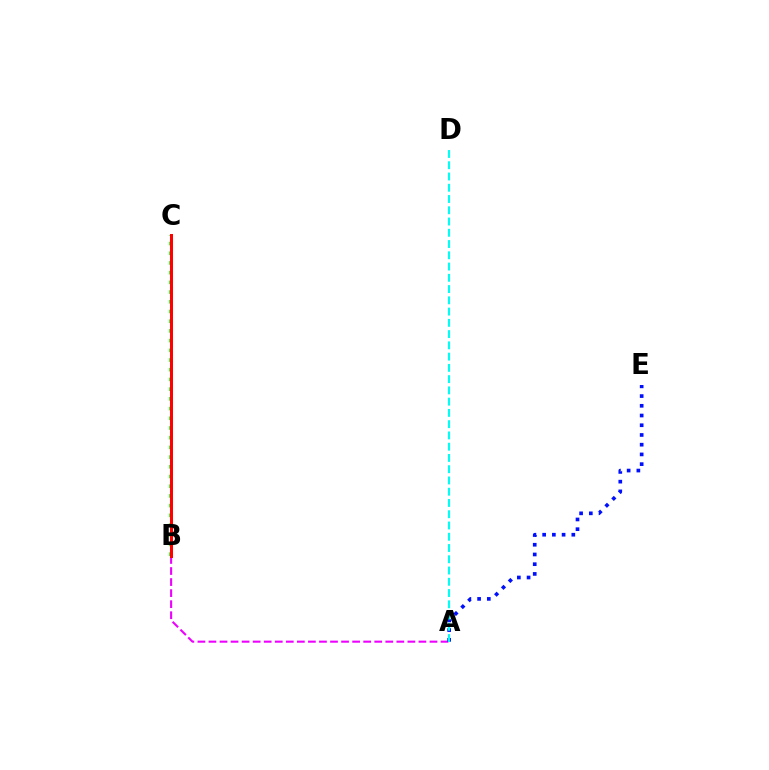{('A', 'B'): [{'color': '#ee00ff', 'line_style': 'dashed', 'thickness': 1.5}], ('A', 'E'): [{'color': '#0010ff', 'line_style': 'dotted', 'thickness': 2.64}], ('A', 'D'): [{'color': '#00fff6', 'line_style': 'dashed', 'thickness': 1.53}], ('B', 'C'): [{'color': '#08ff00', 'line_style': 'dotted', 'thickness': 2.64}, {'color': '#fcf500', 'line_style': 'dashed', 'thickness': 2.19}, {'color': '#ff0000', 'line_style': 'solid', 'thickness': 2.17}]}